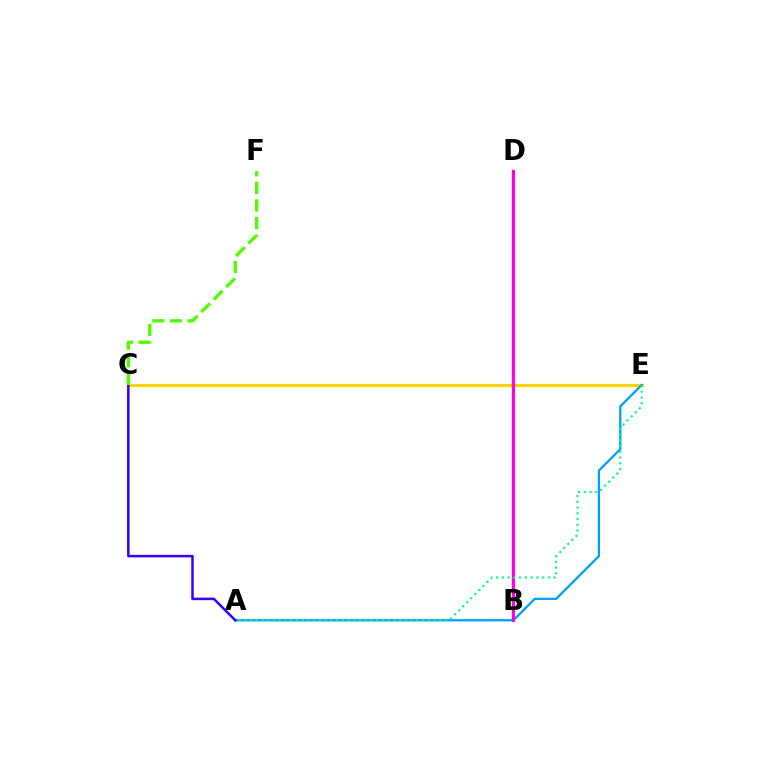{('C', 'E'): [{'color': '#ffd500', 'line_style': 'solid', 'thickness': 2.29}], ('A', 'E'): [{'color': '#009eff', 'line_style': 'solid', 'thickness': 1.64}, {'color': '#00ff86', 'line_style': 'dotted', 'thickness': 1.56}], ('B', 'D'): [{'color': '#ff0000', 'line_style': 'solid', 'thickness': 1.66}, {'color': '#ff00ed', 'line_style': 'solid', 'thickness': 2.14}], ('A', 'C'): [{'color': '#3700ff', 'line_style': 'solid', 'thickness': 1.81}], ('C', 'F'): [{'color': '#4fff00', 'line_style': 'dashed', 'thickness': 2.39}]}